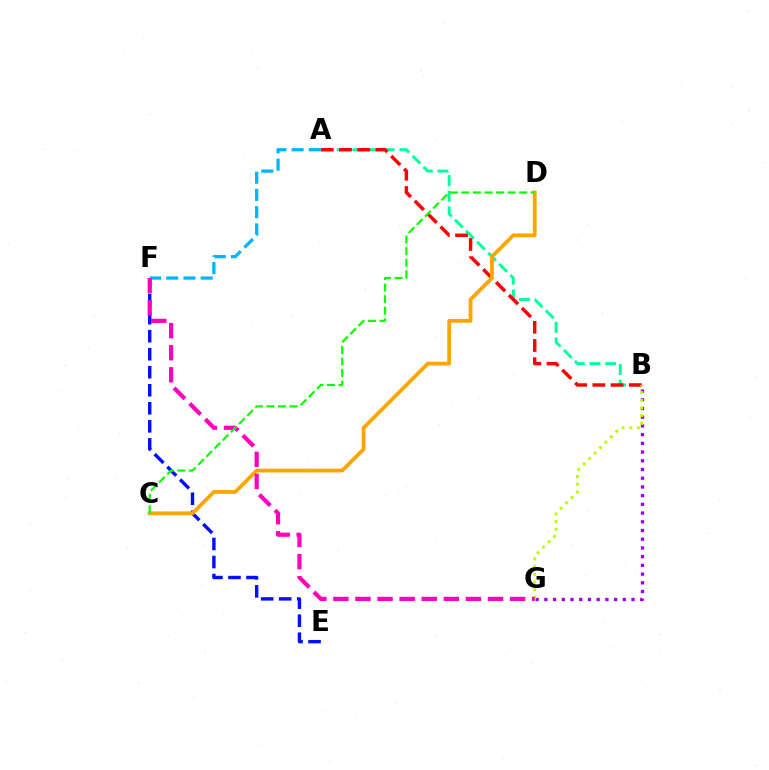{('A', 'B'): [{'color': '#00ff9d', 'line_style': 'dashed', 'thickness': 2.13}, {'color': '#ff0000', 'line_style': 'dashed', 'thickness': 2.48}], ('B', 'G'): [{'color': '#9b00ff', 'line_style': 'dotted', 'thickness': 2.37}, {'color': '#b3ff00', 'line_style': 'dotted', 'thickness': 2.09}], ('E', 'F'): [{'color': '#0010ff', 'line_style': 'dashed', 'thickness': 2.45}], ('A', 'F'): [{'color': '#00b5ff', 'line_style': 'dashed', 'thickness': 2.34}], ('C', 'D'): [{'color': '#ffa500', 'line_style': 'solid', 'thickness': 2.74}, {'color': '#08ff00', 'line_style': 'dashed', 'thickness': 1.57}], ('F', 'G'): [{'color': '#ff00bd', 'line_style': 'dashed', 'thickness': 3.0}]}